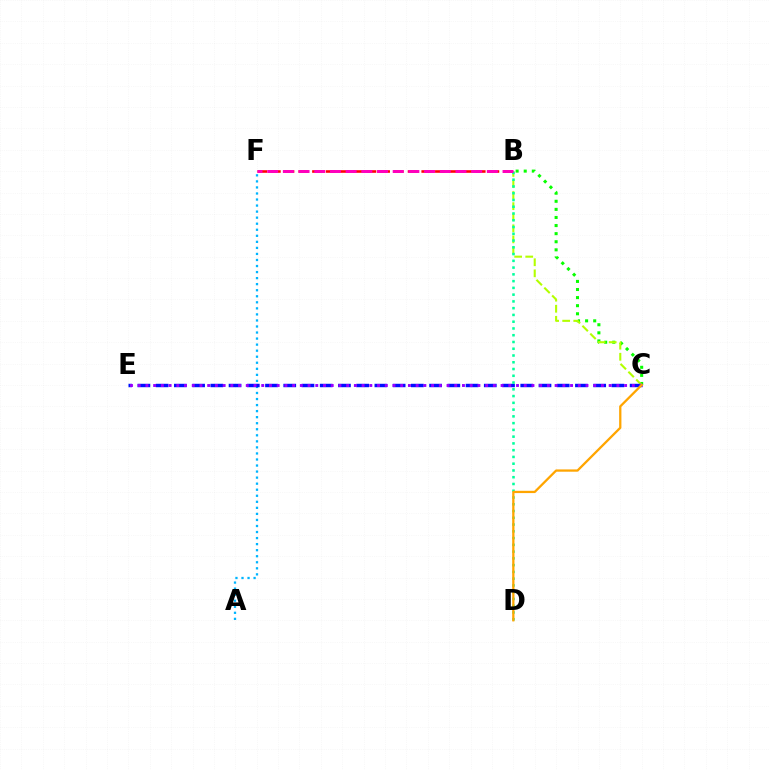{('B', 'C'): [{'color': '#08ff00', 'line_style': 'dotted', 'thickness': 2.2}, {'color': '#b3ff00', 'line_style': 'dashed', 'thickness': 1.5}], ('A', 'F'): [{'color': '#00b5ff', 'line_style': 'dotted', 'thickness': 1.64}], ('C', 'E'): [{'color': '#0010ff', 'line_style': 'dashed', 'thickness': 2.48}, {'color': '#9b00ff', 'line_style': 'dotted', 'thickness': 2.1}], ('B', 'F'): [{'color': '#ff0000', 'line_style': 'dashed', 'thickness': 1.86}, {'color': '#ff00bd', 'line_style': 'dashed', 'thickness': 2.13}], ('B', 'D'): [{'color': '#00ff9d', 'line_style': 'dotted', 'thickness': 1.84}], ('C', 'D'): [{'color': '#ffa500', 'line_style': 'solid', 'thickness': 1.64}]}